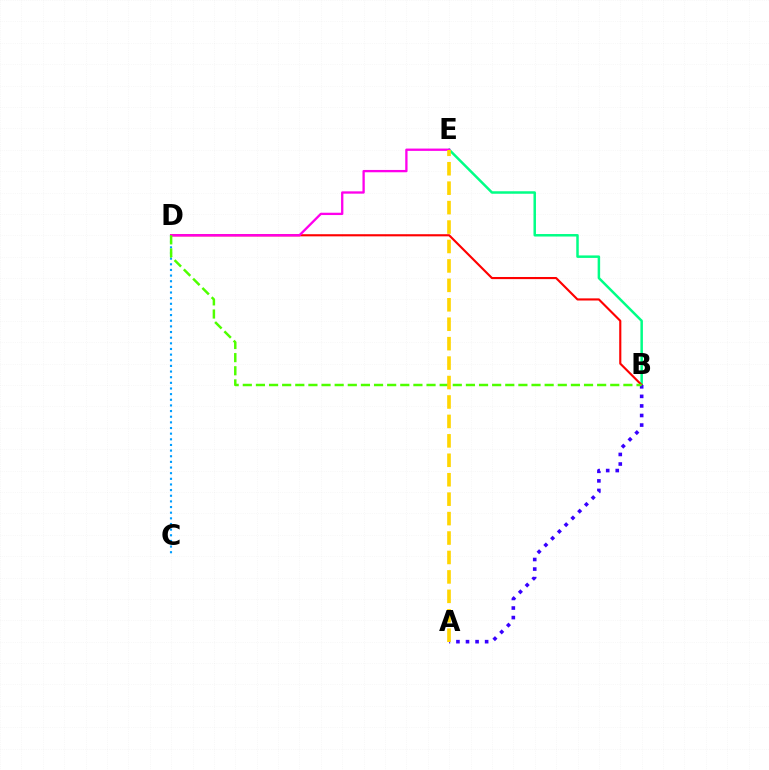{('B', 'E'): [{'color': '#00ff86', 'line_style': 'solid', 'thickness': 1.8}], ('C', 'D'): [{'color': '#009eff', 'line_style': 'dotted', 'thickness': 1.53}], ('B', 'D'): [{'color': '#ff0000', 'line_style': 'solid', 'thickness': 1.53}, {'color': '#4fff00', 'line_style': 'dashed', 'thickness': 1.78}], ('D', 'E'): [{'color': '#ff00ed', 'line_style': 'solid', 'thickness': 1.67}], ('A', 'B'): [{'color': '#3700ff', 'line_style': 'dotted', 'thickness': 2.6}], ('A', 'E'): [{'color': '#ffd500', 'line_style': 'dashed', 'thickness': 2.64}]}